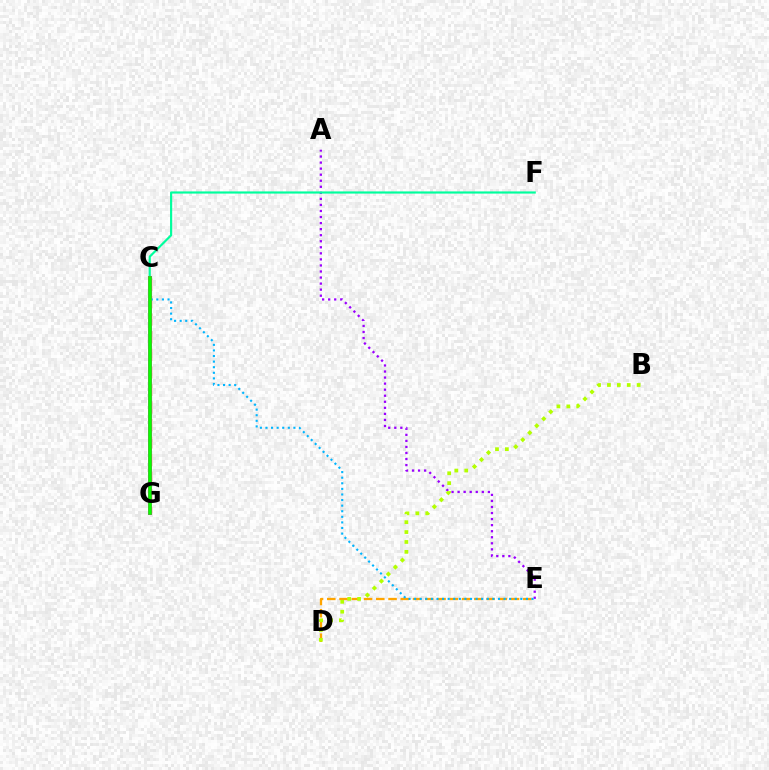{('C', 'G'): [{'color': '#0010ff', 'line_style': 'dotted', 'thickness': 2.58}, {'color': '#ff0000', 'line_style': 'dashed', 'thickness': 2.38}, {'color': '#ff00bd', 'line_style': 'solid', 'thickness': 2.85}, {'color': '#08ff00', 'line_style': 'solid', 'thickness': 2.58}], ('D', 'E'): [{'color': '#ffa500', 'line_style': 'dashed', 'thickness': 1.66}], ('A', 'E'): [{'color': '#9b00ff', 'line_style': 'dotted', 'thickness': 1.64}], ('B', 'D'): [{'color': '#b3ff00', 'line_style': 'dotted', 'thickness': 2.69}], ('C', 'E'): [{'color': '#00b5ff', 'line_style': 'dotted', 'thickness': 1.52}], ('C', 'F'): [{'color': '#00ff9d', 'line_style': 'solid', 'thickness': 1.56}]}